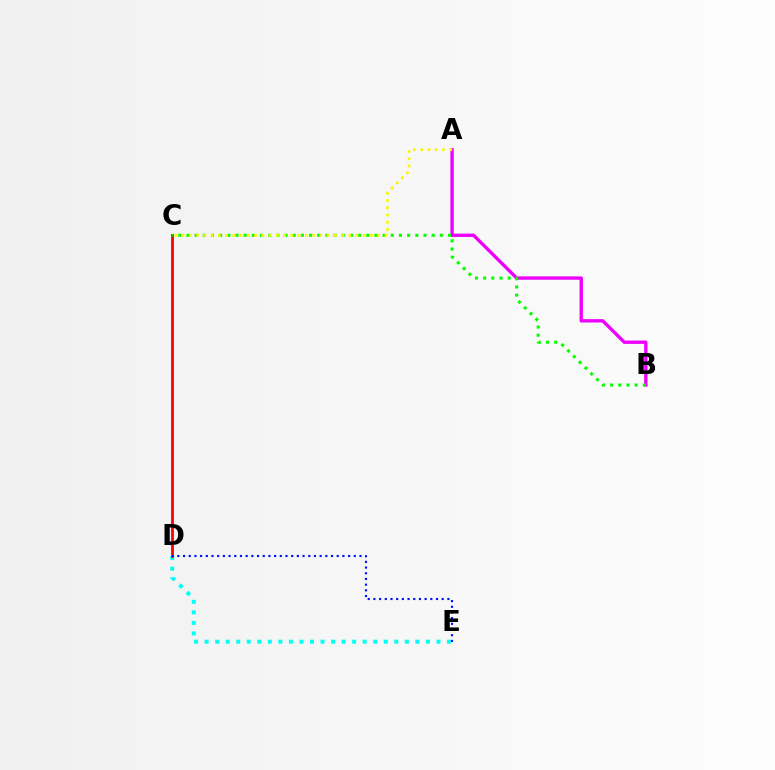{('D', 'E'): [{'color': '#00fff6', 'line_style': 'dotted', 'thickness': 2.86}, {'color': '#0010ff', 'line_style': 'dotted', 'thickness': 1.55}], ('A', 'B'): [{'color': '#ee00ff', 'line_style': 'solid', 'thickness': 2.41}], ('C', 'D'): [{'color': '#ff0000', 'line_style': 'solid', 'thickness': 2.02}], ('B', 'C'): [{'color': '#08ff00', 'line_style': 'dotted', 'thickness': 2.22}], ('A', 'C'): [{'color': '#fcf500', 'line_style': 'dotted', 'thickness': 1.97}]}